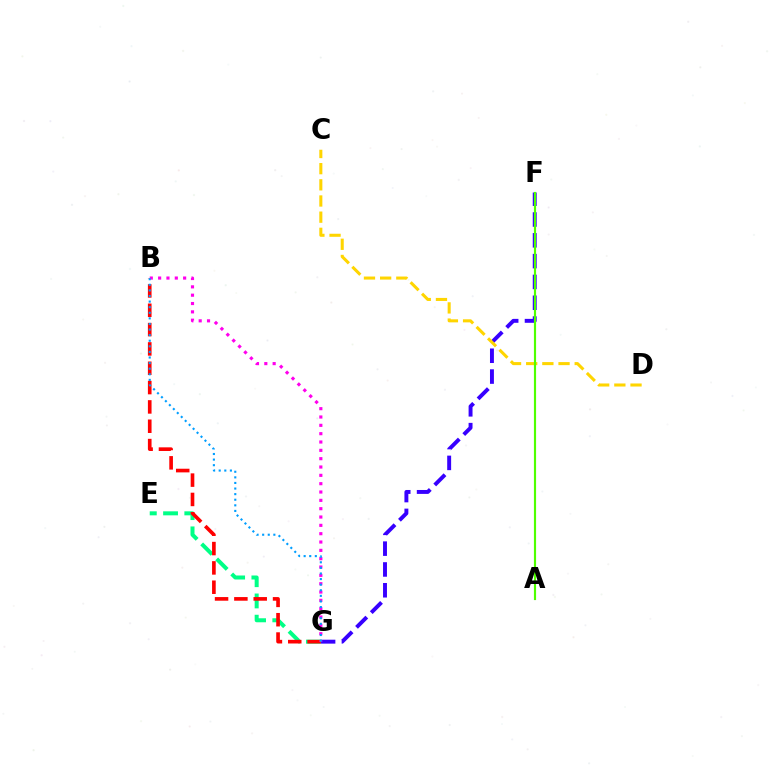{('E', 'G'): [{'color': '#00ff86', 'line_style': 'dashed', 'thickness': 2.89}], ('F', 'G'): [{'color': '#3700ff', 'line_style': 'dashed', 'thickness': 2.83}], ('C', 'D'): [{'color': '#ffd500', 'line_style': 'dashed', 'thickness': 2.2}], ('B', 'G'): [{'color': '#ff0000', 'line_style': 'dashed', 'thickness': 2.63}, {'color': '#ff00ed', 'line_style': 'dotted', 'thickness': 2.26}, {'color': '#009eff', 'line_style': 'dotted', 'thickness': 1.52}], ('A', 'F'): [{'color': '#4fff00', 'line_style': 'solid', 'thickness': 1.56}]}